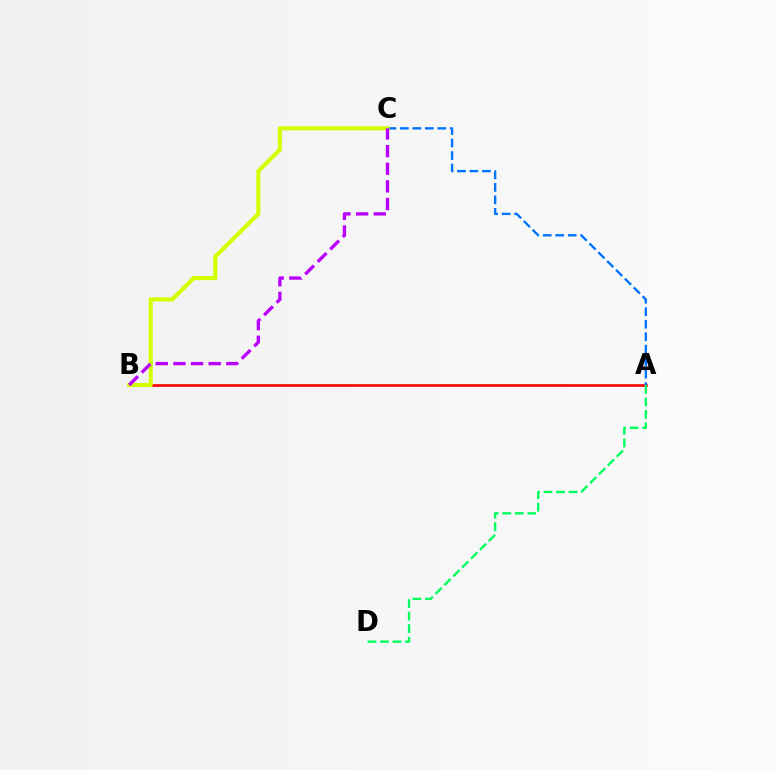{('A', 'B'): [{'color': '#ff0000', 'line_style': 'solid', 'thickness': 1.9}], ('A', 'D'): [{'color': '#00ff5c', 'line_style': 'dashed', 'thickness': 1.7}], ('A', 'C'): [{'color': '#0074ff', 'line_style': 'dashed', 'thickness': 1.7}], ('B', 'C'): [{'color': '#d1ff00', 'line_style': 'solid', 'thickness': 2.97}, {'color': '#b900ff', 'line_style': 'dashed', 'thickness': 2.4}]}